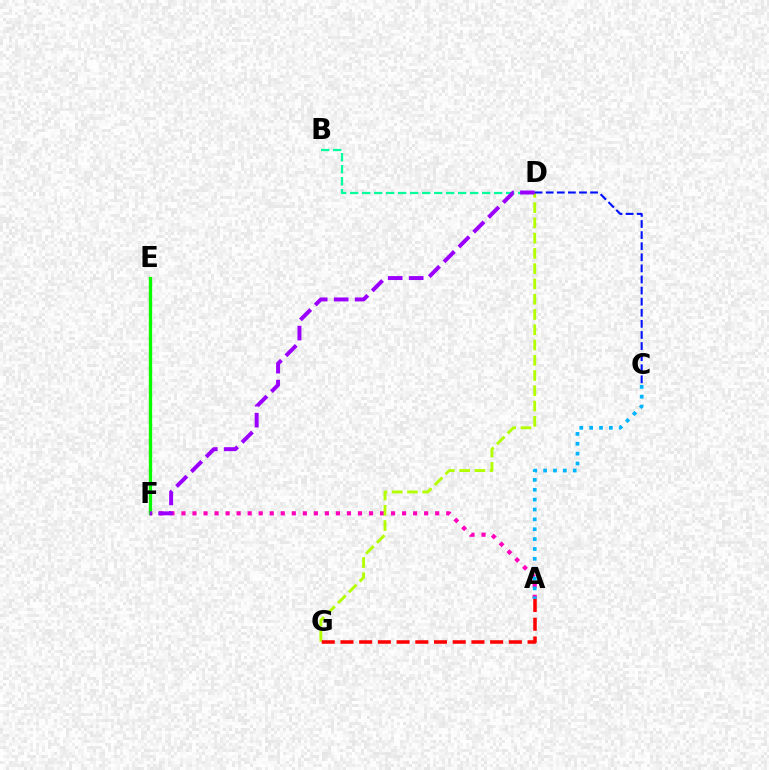{('A', 'F'): [{'color': '#ff00bd', 'line_style': 'dotted', 'thickness': 3.0}], ('E', 'F'): [{'color': '#ffa500', 'line_style': 'solid', 'thickness': 1.54}, {'color': '#08ff00', 'line_style': 'solid', 'thickness': 2.37}], ('B', 'D'): [{'color': '#00ff9d', 'line_style': 'dashed', 'thickness': 1.63}], ('A', 'C'): [{'color': '#00b5ff', 'line_style': 'dotted', 'thickness': 2.68}], ('D', 'G'): [{'color': '#b3ff00', 'line_style': 'dashed', 'thickness': 2.07}], ('C', 'D'): [{'color': '#0010ff', 'line_style': 'dashed', 'thickness': 1.51}], ('D', 'F'): [{'color': '#9b00ff', 'line_style': 'dashed', 'thickness': 2.85}], ('A', 'G'): [{'color': '#ff0000', 'line_style': 'dashed', 'thickness': 2.54}]}